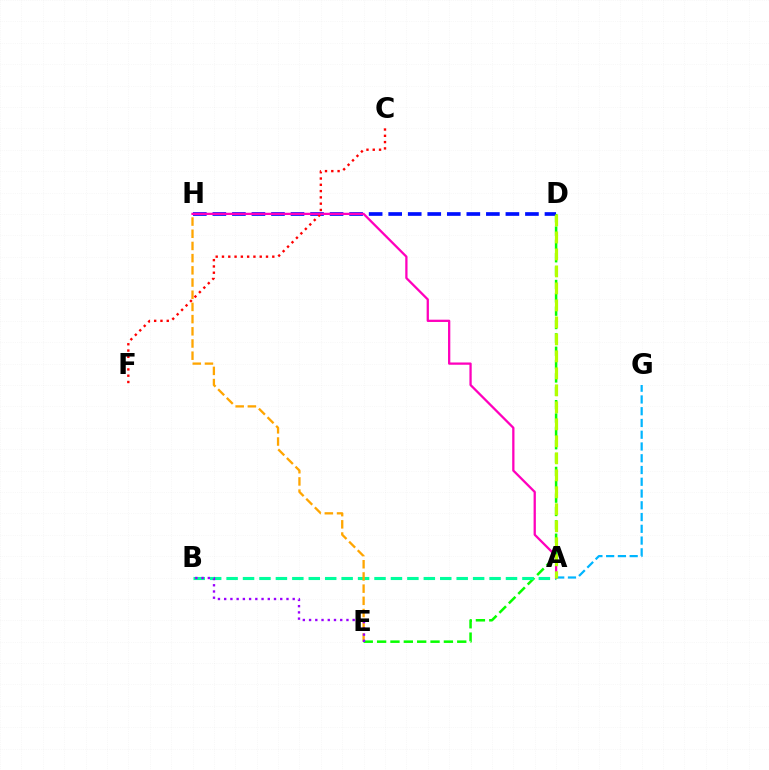{('D', 'E'): [{'color': '#08ff00', 'line_style': 'dashed', 'thickness': 1.81}], ('D', 'H'): [{'color': '#0010ff', 'line_style': 'dashed', 'thickness': 2.65}], ('A', 'B'): [{'color': '#00ff9d', 'line_style': 'dashed', 'thickness': 2.23}], ('A', 'G'): [{'color': '#00b5ff', 'line_style': 'dashed', 'thickness': 1.6}], ('E', 'H'): [{'color': '#ffa500', 'line_style': 'dashed', 'thickness': 1.66}], ('C', 'F'): [{'color': '#ff0000', 'line_style': 'dotted', 'thickness': 1.71}], ('A', 'H'): [{'color': '#ff00bd', 'line_style': 'solid', 'thickness': 1.64}], ('A', 'D'): [{'color': '#b3ff00', 'line_style': 'dashed', 'thickness': 2.31}], ('B', 'E'): [{'color': '#9b00ff', 'line_style': 'dotted', 'thickness': 1.69}]}